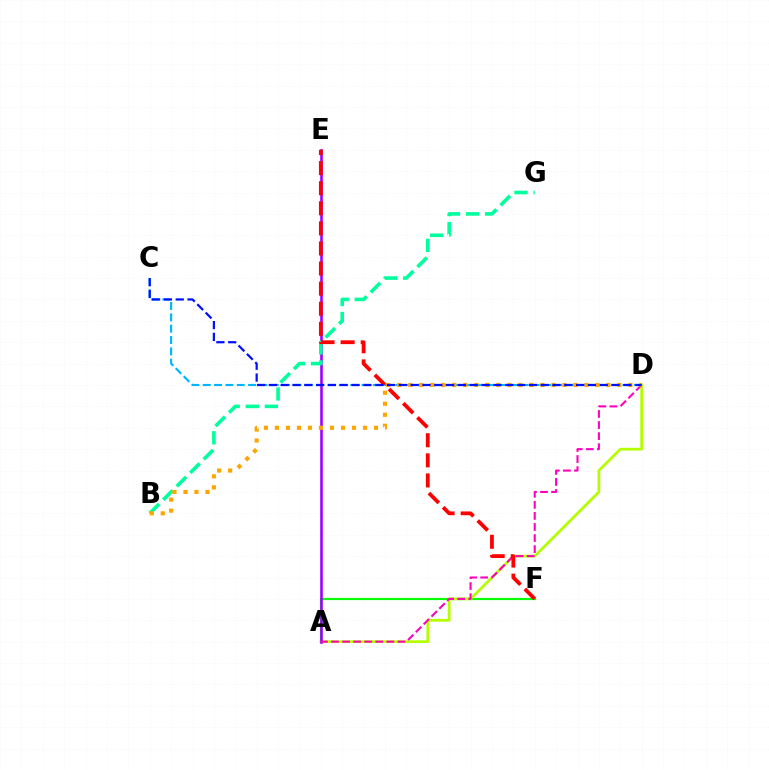{('A', 'F'): [{'color': '#08ff00', 'line_style': 'solid', 'thickness': 1.58}], ('C', 'D'): [{'color': '#00b5ff', 'line_style': 'dashed', 'thickness': 1.54}, {'color': '#0010ff', 'line_style': 'dashed', 'thickness': 1.61}], ('A', 'D'): [{'color': '#b3ff00', 'line_style': 'solid', 'thickness': 1.97}, {'color': '#ff00bd', 'line_style': 'dashed', 'thickness': 1.5}], ('A', 'E'): [{'color': '#9b00ff', 'line_style': 'solid', 'thickness': 1.86}], ('B', 'G'): [{'color': '#00ff9d', 'line_style': 'dashed', 'thickness': 2.59}], ('B', 'D'): [{'color': '#ffa500', 'line_style': 'dotted', 'thickness': 2.99}], ('E', 'F'): [{'color': '#ff0000', 'line_style': 'dashed', 'thickness': 2.73}]}